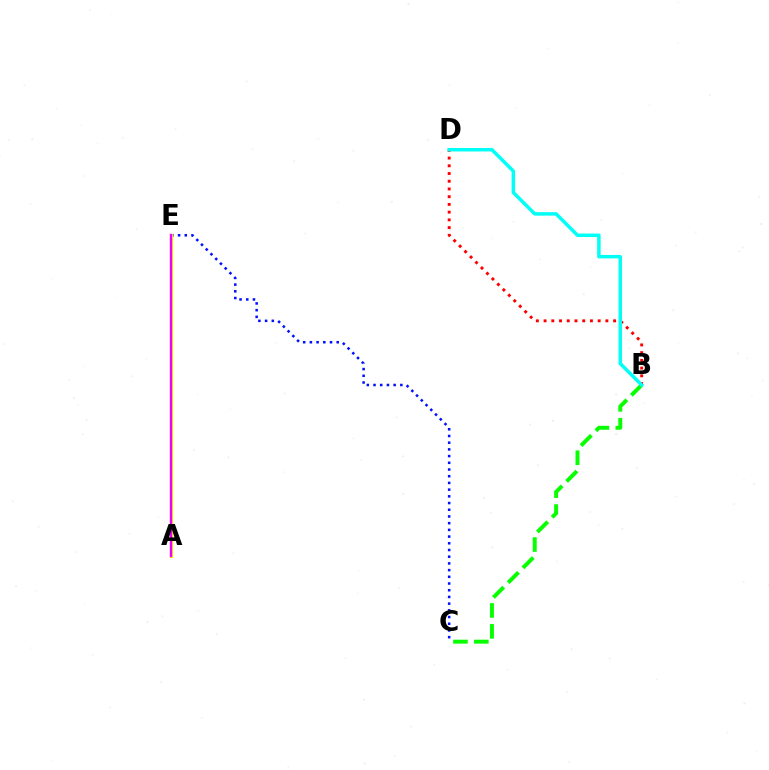{('C', 'E'): [{'color': '#0010ff', 'line_style': 'dotted', 'thickness': 1.82}], ('B', 'D'): [{'color': '#ff0000', 'line_style': 'dotted', 'thickness': 2.1}, {'color': '#00fff6', 'line_style': 'solid', 'thickness': 2.5}], ('B', 'C'): [{'color': '#08ff00', 'line_style': 'dashed', 'thickness': 2.84}], ('A', 'E'): [{'color': '#fcf500', 'line_style': 'solid', 'thickness': 2.36}, {'color': '#ee00ff', 'line_style': 'solid', 'thickness': 1.7}]}